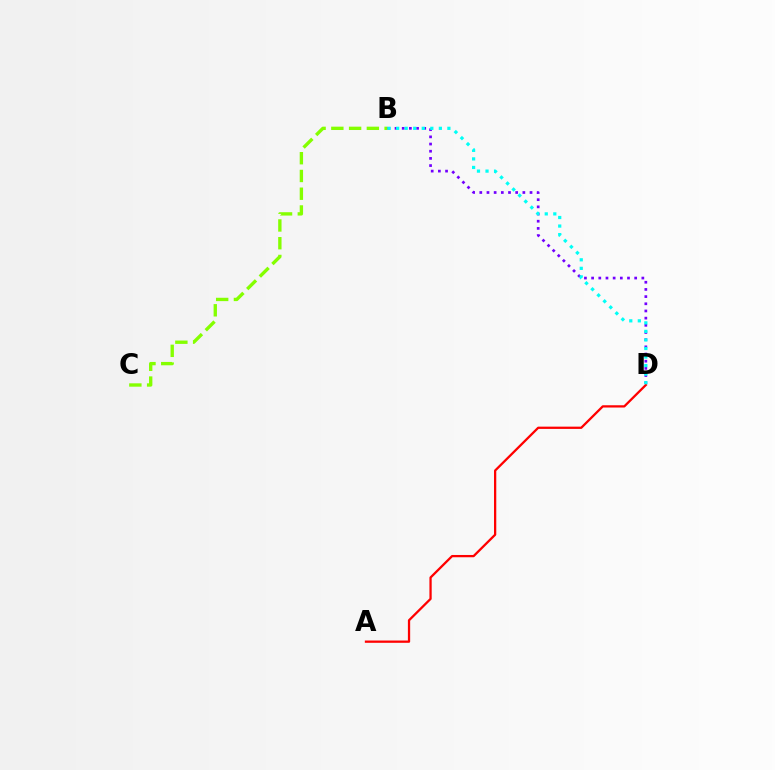{('B', 'C'): [{'color': '#84ff00', 'line_style': 'dashed', 'thickness': 2.41}], ('B', 'D'): [{'color': '#7200ff', 'line_style': 'dotted', 'thickness': 1.95}, {'color': '#00fff6', 'line_style': 'dotted', 'thickness': 2.32}], ('A', 'D'): [{'color': '#ff0000', 'line_style': 'solid', 'thickness': 1.64}]}